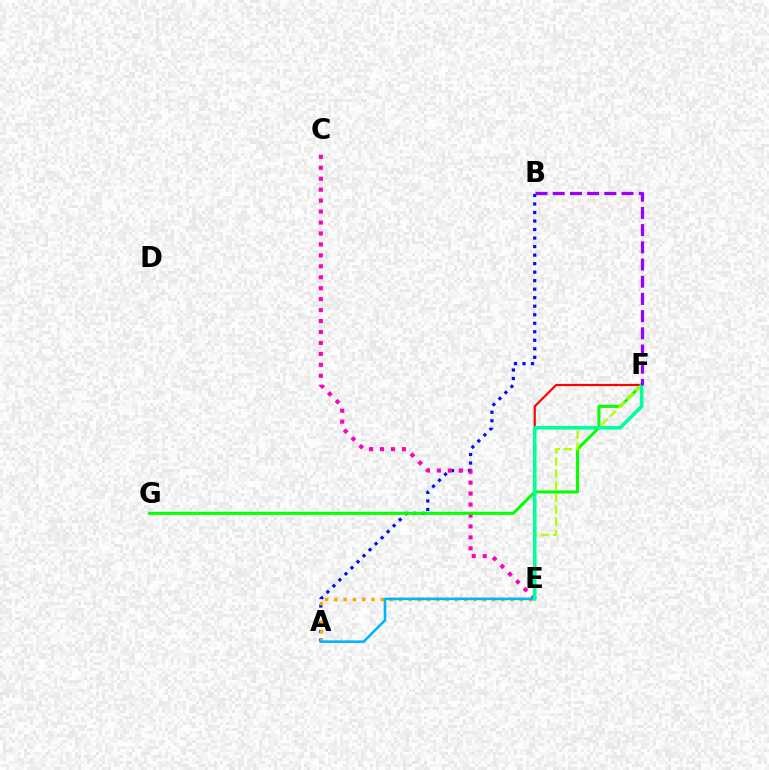{('E', 'F'): [{'color': '#ff0000', 'line_style': 'solid', 'thickness': 1.57}, {'color': '#b3ff00', 'line_style': 'dashed', 'thickness': 1.64}, {'color': '#00ff9d', 'line_style': 'solid', 'thickness': 2.59}], ('A', 'B'): [{'color': '#0010ff', 'line_style': 'dotted', 'thickness': 2.31}], ('C', 'E'): [{'color': '#ff00bd', 'line_style': 'dotted', 'thickness': 2.97}], ('A', 'E'): [{'color': '#ffa500', 'line_style': 'dotted', 'thickness': 2.52}, {'color': '#00b5ff', 'line_style': 'solid', 'thickness': 1.88}], ('F', 'G'): [{'color': '#08ff00', 'line_style': 'solid', 'thickness': 2.18}], ('B', 'F'): [{'color': '#9b00ff', 'line_style': 'dashed', 'thickness': 2.34}]}